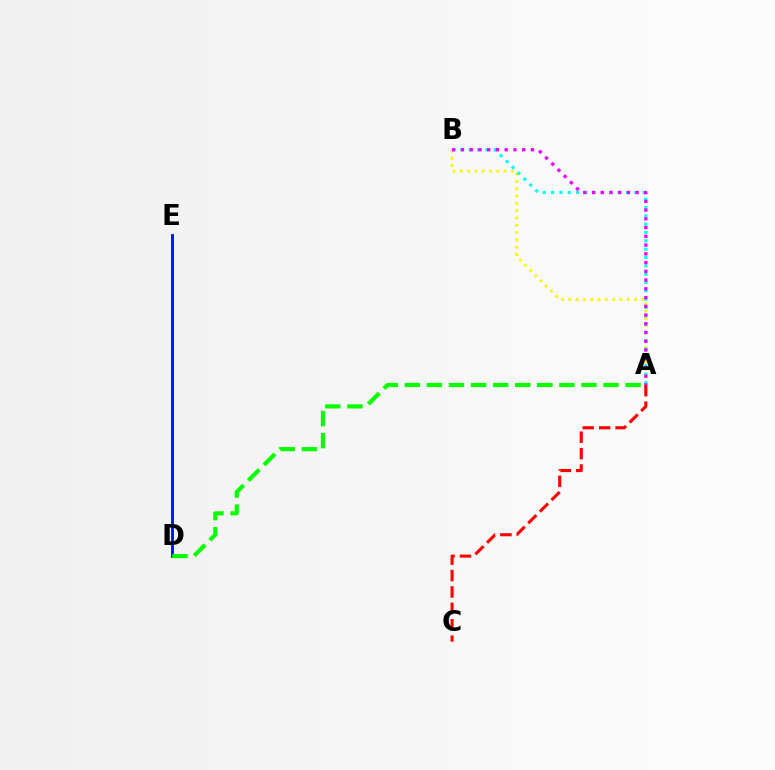{('A', 'B'): [{'color': '#fcf500', 'line_style': 'dotted', 'thickness': 1.98}, {'color': '#00fff6', 'line_style': 'dotted', 'thickness': 2.26}, {'color': '#ee00ff', 'line_style': 'dotted', 'thickness': 2.38}], ('D', 'E'): [{'color': '#0010ff', 'line_style': 'solid', 'thickness': 2.05}], ('A', 'C'): [{'color': '#ff0000', 'line_style': 'dashed', 'thickness': 2.23}], ('A', 'D'): [{'color': '#08ff00', 'line_style': 'dashed', 'thickness': 3.0}]}